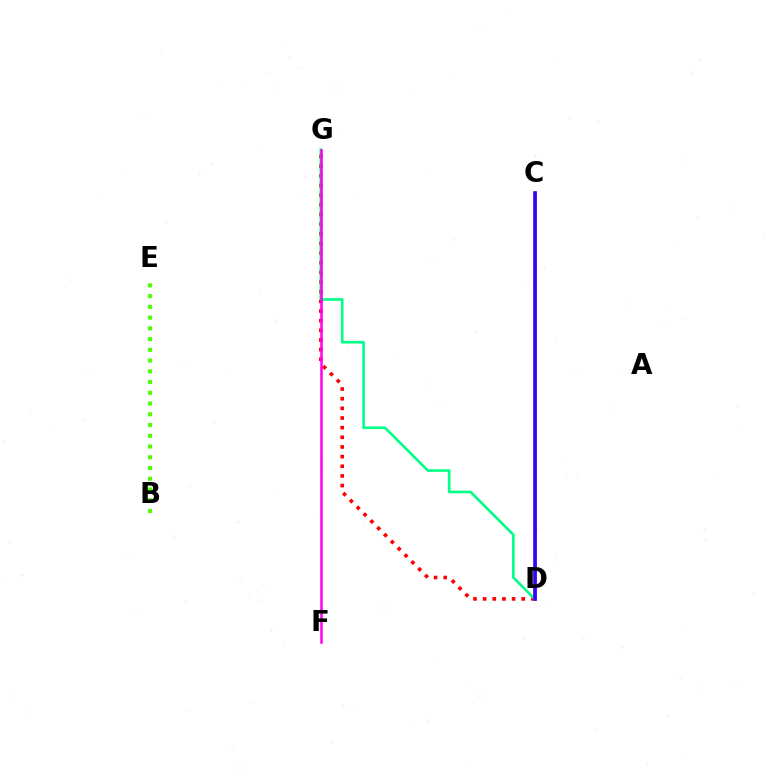{('D', 'G'): [{'color': '#ff0000', 'line_style': 'dotted', 'thickness': 2.62}, {'color': '#00ff86', 'line_style': 'solid', 'thickness': 1.9}], ('B', 'E'): [{'color': '#4fff00', 'line_style': 'dotted', 'thickness': 2.92}], ('C', 'D'): [{'color': '#ffd500', 'line_style': 'solid', 'thickness': 2.55}, {'color': '#009eff', 'line_style': 'solid', 'thickness': 1.92}, {'color': '#3700ff', 'line_style': 'solid', 'thickness': 2.58}], ('F', 'G'): [{'color': '#ff00ed', 'line_style': 'solid', 'thickness': 1.82}]}